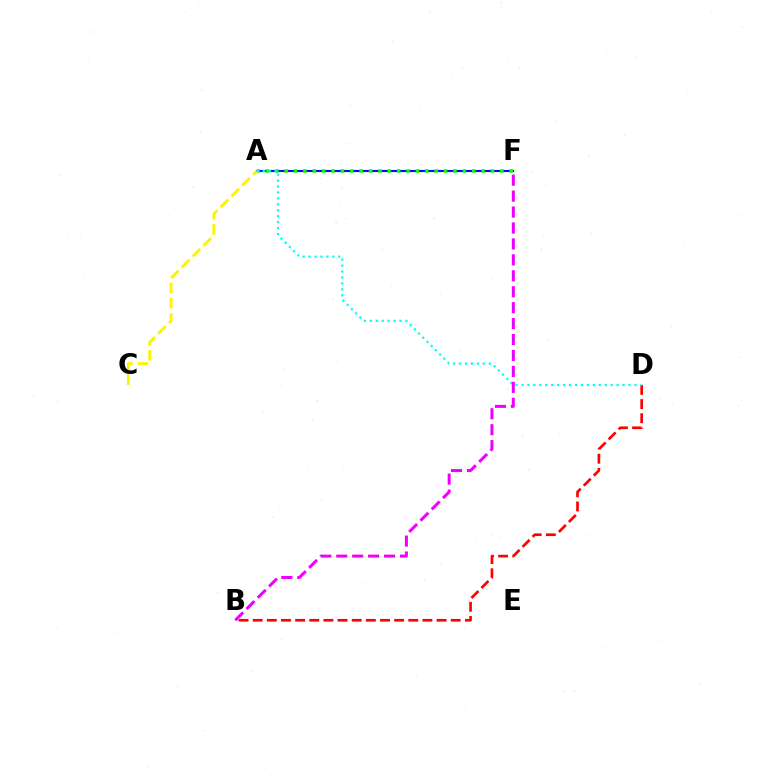{('A', 'F'): [{'color': '#0010ff', 'line_style': 'solid', 'thickness': 1.54}, {'color': '#08ff00', 'line_style': 'dotted', 'thickness': 2.55}], ('B', 'D'): [{'color': '#ff0000', 'line_style': 'dashed', 'thickness': 1.92}], ('A', 'D'): [{'color': '#00fff6', 'line_style': 'dotted', 'thickness': 1.61}], ('A', 'C'): [{'color': '#fcf500', 'line_style': 'dashed', 'thickness': 2.07}], ('B', 'F'): [{'color': '#ee00ff', 'line_style': 'dashed', 'thickness': 2.16}]}